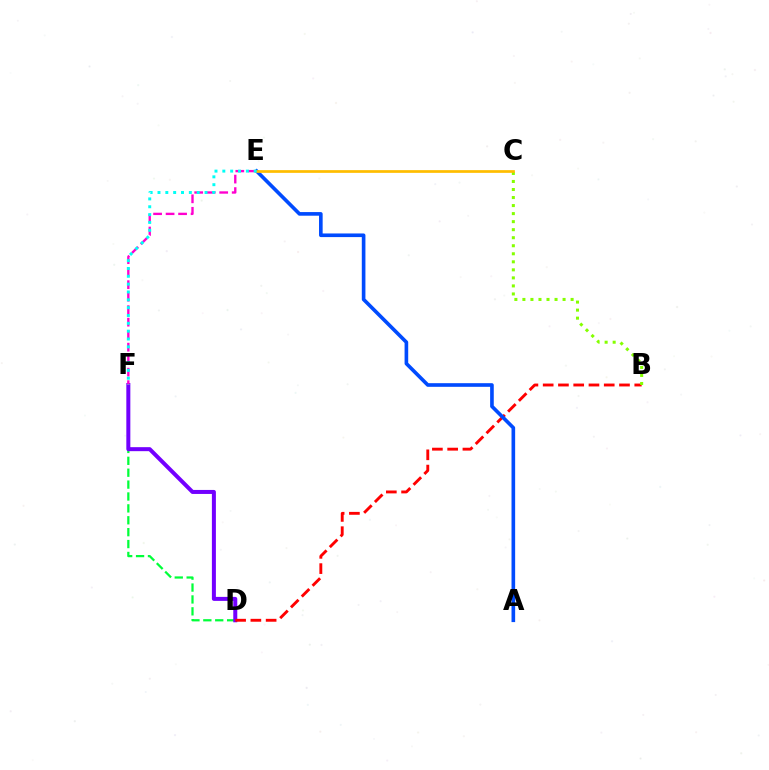{('D', 'F'): [{'color': '#00ff39', 'line_style': 'dashed', 'thickness': 1.62}, {'color': '#7200ff', 'line_style': 'solid', 'thickness': 2.88}], ('B', 'D'): [{'color': '#ff0000', 'line_style': 'dashed', 'thickness': 2.07}], ('B', 'C'): [{'color': '#84ff00', 'line_style': 'dotted', 'thickness': 2.18}], ('E', 'F'): [{'color': '#ff00cf', 'line_style': 'dashed', 'thickness': 1.7}, {'color': '#00fff6', 'line_style': 'dotted', 'thickness': 2.13}], ('A', 'E'): [{'color': '#004bff', 'line_style': 'solid', 'thickness': 2.62}], ('C', 'E'): [{'color': '#ffbd00', 'line_style': 'solid', 'thickness': 1.96}]}